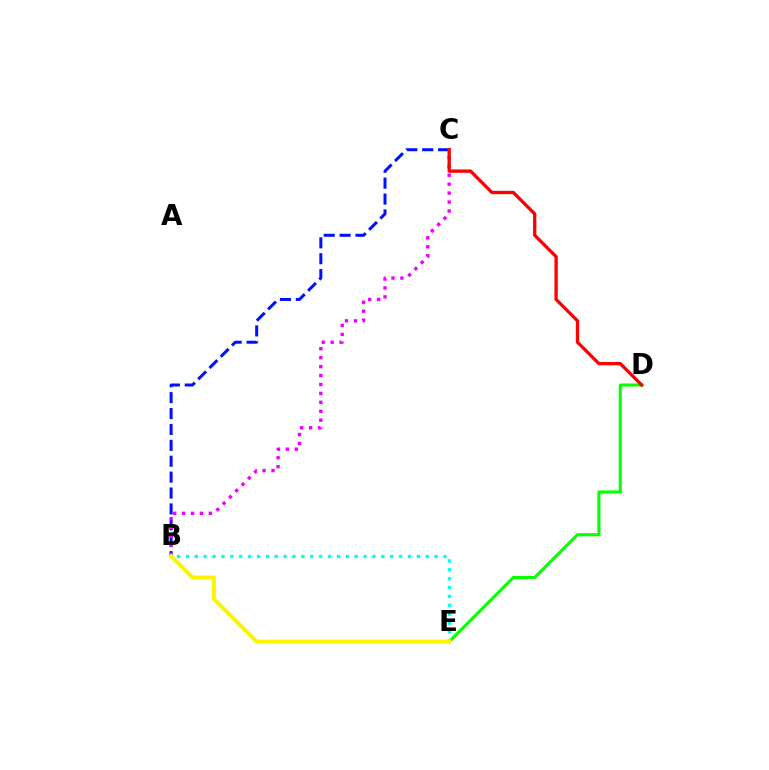{('D', 'E'): [{'color': '#08ff00', 'line_style': 'solid', 'thickness': 2.23}], ('B', 'C'): [{'color': '#0010ff', 'line_style': 'dashed', 'thickness': 2.16}, {'color': '#ee00ff', 'line_style': 'dotted', 'thickness': 2.43}], ('C', 'D'): [{'color': '#ff0000', 'line_style': 'solid', 'thickness': 2.39}], ('B', 'E'): [{'color': '#00fff6', 'line_style': 'dotted', 'thickness': 2.41}, {'color': '#fcf500', 'line_style': 'solid', 'thickness': 2.89}]}